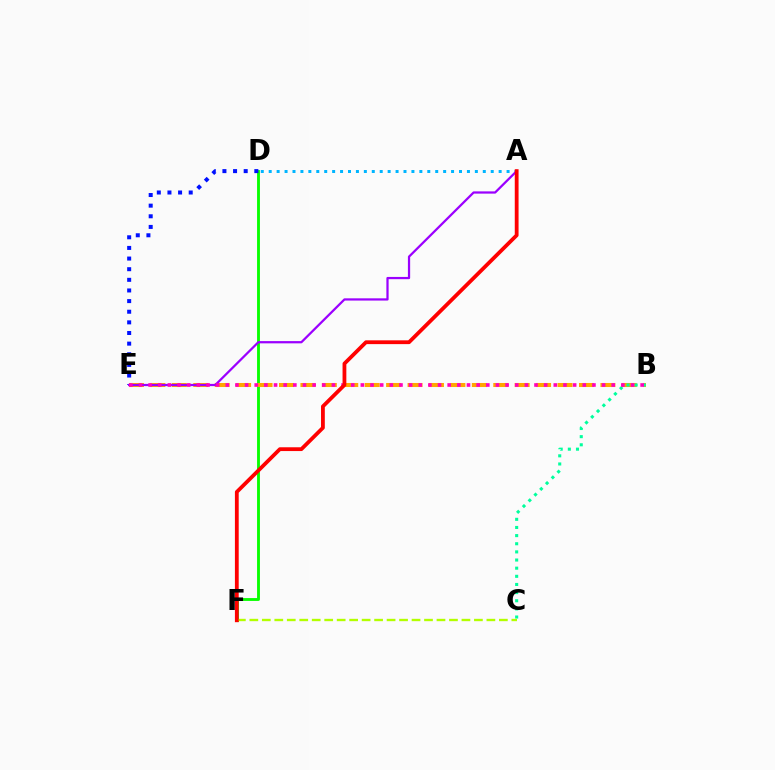{('A', 'D'): [{'color': '#00b5ff', 'line_style': 'dotted', 'thickness': 2.15}], ('D', 'F'): [{'color': '#08ff00', 'line_style': 'solid', 'thickness': 2.06}], ('D', 'E'): [{'color': '#0010ff', 'line_style': 'dotted', 'thickness': 2.89}], ('B', 'E'): [{'color': '#ffa500', 'line_style': 'dashed', 'thickness': 2.91}, {'color': '#ff00bd', 'line_style': 'dotted', 'thickness': 2.62}], ('A', 'E'): [{'color': '#9b00ff', 'line_style': 'solid', 'thickness': 1.61}], ('B', 'C'): [{'color': '#00ff9d', 'line_style': 'dotted', 'thickness': 2.21}], ('C', 'F'): [{'color': '#b3ff00', 'line_style': 'dashed', 'thickness': 1.69}], ('A', 'F'): [{'color': '#ff0000', 'line_style': 'solid', 'thickness': 2.73}]}